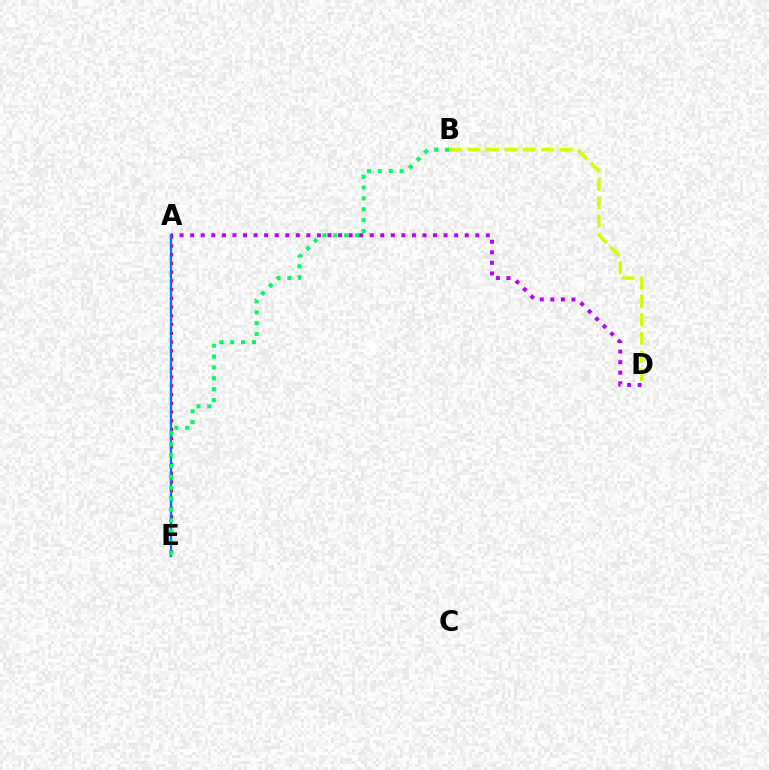{('A', 'E'): [{'color': '#ff0000', 'line_style': 'dotted', 'thickness': 2.38}, {'color': '#0074ff', 'line_style': 'solid', 'thickness': 1.67}], ('A', 'D'): [{'color': '#b900ff', 'line_style': 'dotted', 'thickness': 2.87}], ('B', 'E'): [{'color': '#00ff5c', 'line_style': 'dotted', 'thickness': 2.96}], ('B', 'D'): [{'color': '#d1ff00', 'line_style': 'dashed', 'thickness': 2.5}]}